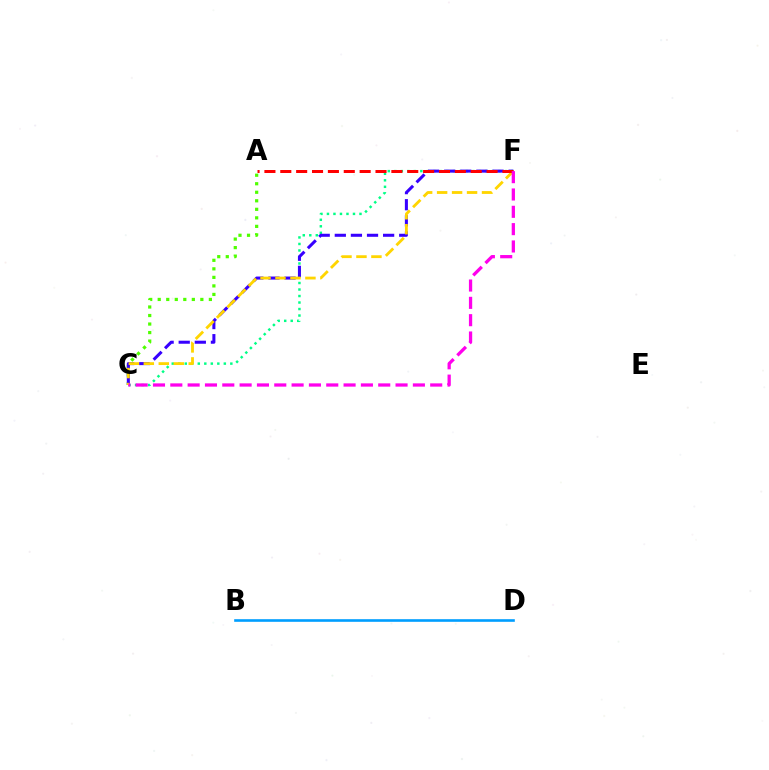{('A', 'C'): [{'color': '#4fff00', 'line_style': 'dotted', 'thickness': 2.32}], ('C', 'F'): [{'color': '#00ff86', 'line_style': 'dotted', 'thickness': 1.77}, {'color': '#3700ff', 'line_style': 'dashed', 'thickness': 2.19}, {'color': '#ffd500', 'line_style': 'dashed', 'thickness': 2.03}, {'color': '#ff00ed', 'line_style': 'dashed', 'thickness': 2.35}], ('A', 'F'): [{'color': '#ff0000', 'line_style': 'dashed', 'thickness': 2.16}], ('B', 'D'): [{'color': '#009eff', 'line_style': 'solid', 'thickness': 1.89}]}